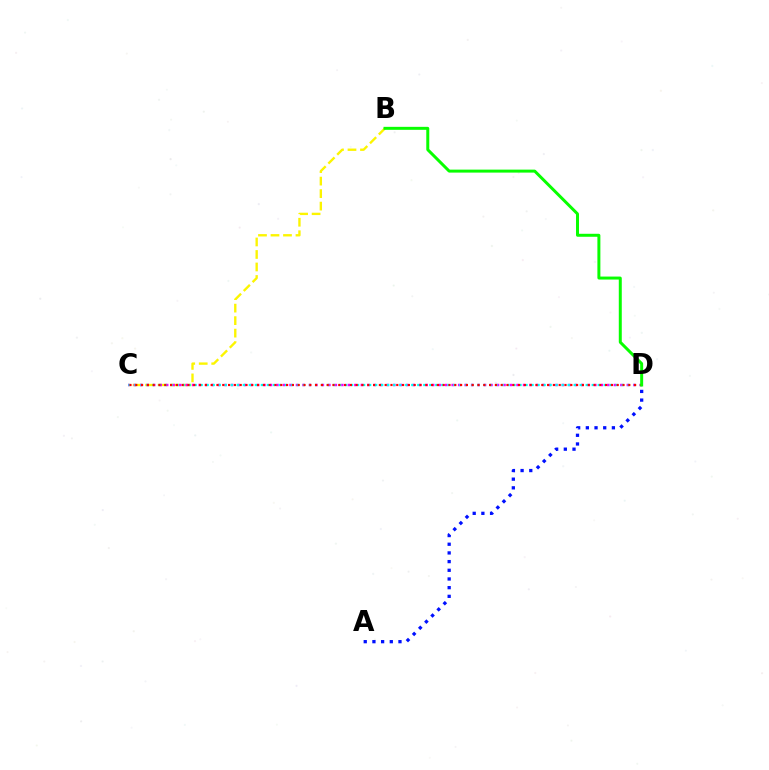{('B', 'C'): [{'color': '#fcf500', 'line_style': 'dashed', 'thickness': 1.7}], ('C', 'D'): [{'color': '#ee00ff', 'line_style': 'dotted', 'thickness': 1.76}, {'color': '#00fff6', 'line_style': 'dotted', 'thickness': 1.63}, {'color': '#ff0000', 'line_style': 'dotted', 'thickness': 1.58}], ('A', 'D'): [{'color': '#0010ff', 'line_style': 'dotted', 'thickness': 2.36}], ('B', 'D'): [{'color': '#08ff00', 'line_style': 'solid', 'thickness': 2.15}]}